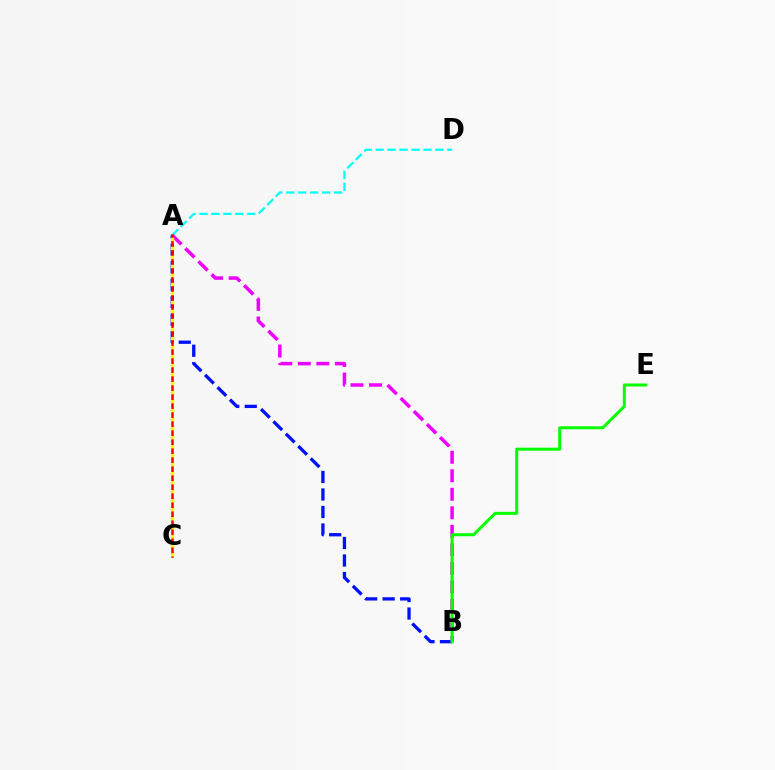{('A', 'D'): [{'color': '#00fff6', 'line_style': 'dashed', 'thickness': 1.62}], ('A', 'B'): [{'color': '#0010ff', 'line_style': 'dashed', 'thickness': 2.38}, {'color': '#ee00ff', 'line_style': 'dashed', 'thickness': 2.52}], ('A', 'C'): [{'color': '#ff0000', 'line_style': 'solid', 'thickness': 1.82}, {'color': '#fcf500', 'line_style': 'dotted', 'thickness': 2.45}], ('B', 'E'): [{'color': '#08ff00', 'line_style': 'solid', 'thickness': 2.17}]}